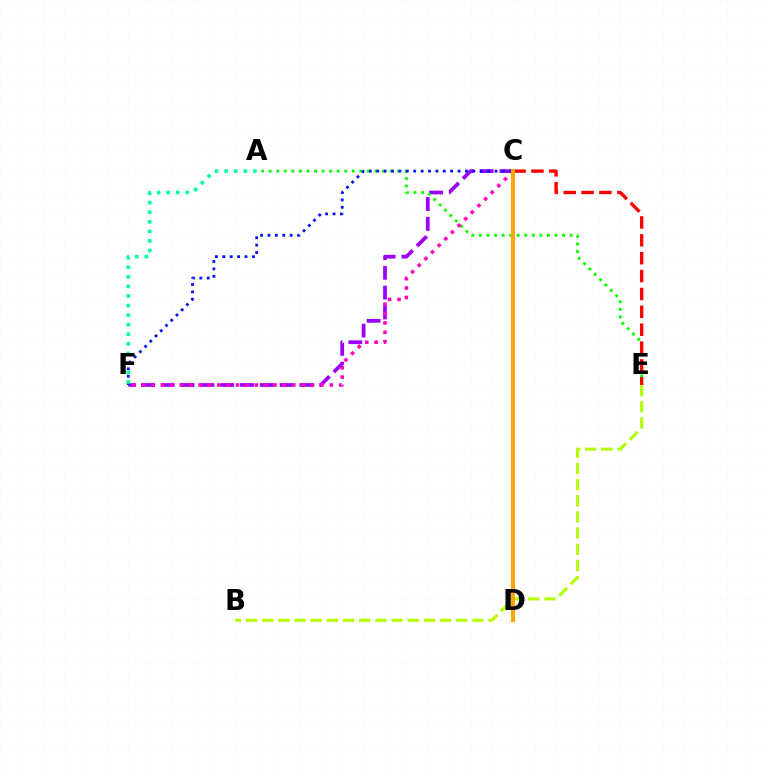{('B', 'E'): [{'color': '#b3ff00', 'line_style': 'dashed', 'thickness': 2.2}], ('C', 'F'): [{'color': '#9b00ff', 'line_style': 'dashed', 'thickness': 2.69}, {'color': '#ff00bd', 'line_style': 'dotted', 'thickness': 2.55}, {'color': '#0010ff', 'line_style': 'dotted', 'thickness': 2.01}], ('A', 'E'): [{'color': '#08ff00', 'line_style': 'dotted', 'thickness': 2.05}], ('C', 'E'): [{'color': '#ff0000', 'line_style': 'dashed', 'thickness': 2.43}], ('C', 'D'): [{'color': '#00b5ff', 'line_style': 'dotted', 'thickness': 2.12}, {'color': '#ffa500', 'line_style': 'solid', 'thickness': 2.91}], ('A', 'F'): [{'color': '#00ff9d', 'line_style': 'dotted', 'thickness': 2.6}]}